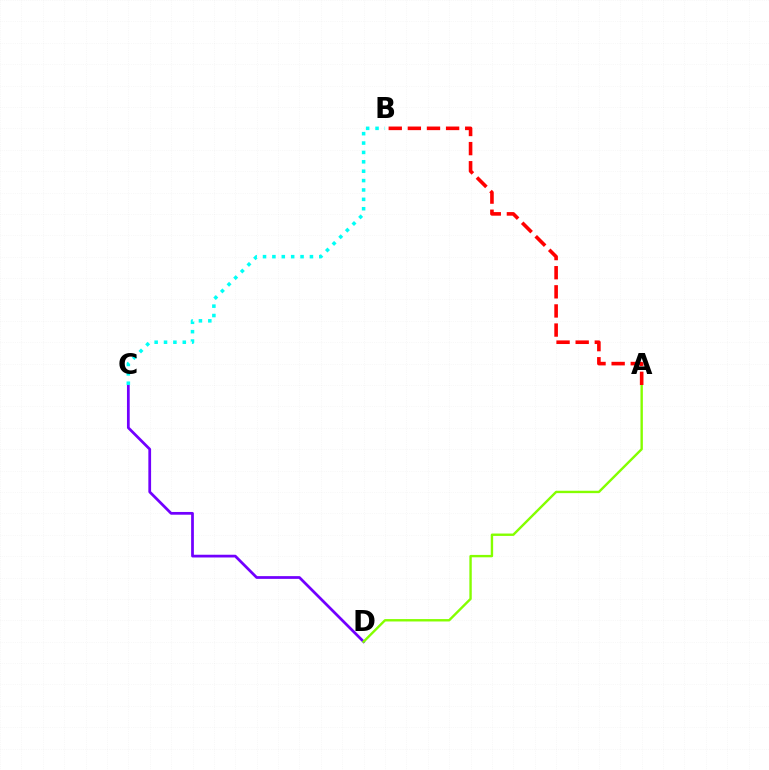{('C', 'D'): [{'color': '#7200ff', 'line_style': 'solid', 'thickness': 1.97}], ('A', 'D'): [{'color': '#84ff00', 'line_style': 'solid', 'thickness': 1.72}], ('A', 'B'): [{'color': '#ff0000', 'line_style': 'dashed', 'thickness': 2.6}], ('B', 'C'): [{'color': '#00fff6', 'line_style': 'dotted', 'thickness': 2.55}]}